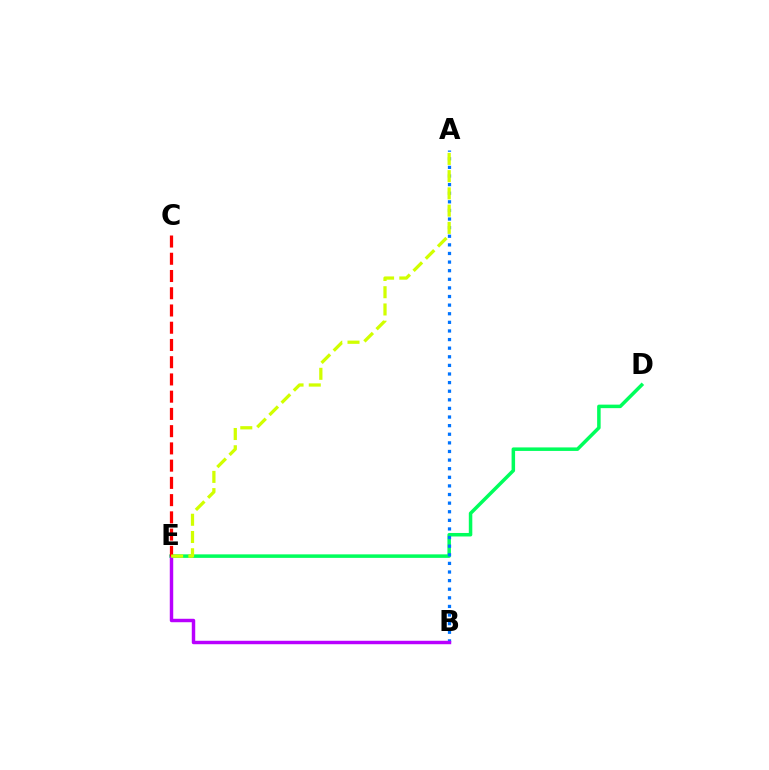{('D', 'E'): [{'color': '#00ff5c', 'line_style': 'solid', 'thickness': 2.53}], ('A', 'B'): [{'color': '#0074ff', 'line_style': 'dotted', 'thickness': 2.34}], ('B', 'E'): [{'color': '#b900ff', 'line_style': 'solid', 'thickness': 2.48}], ('C', 'E'): [{'color': '#ff0000', 'line_style': 'dashed', 'thickness': 2.34}], ('A', 'E'): [{'color': '#d1ff00', 'line_style': 'dashed', 'thickness': 2.34}]}